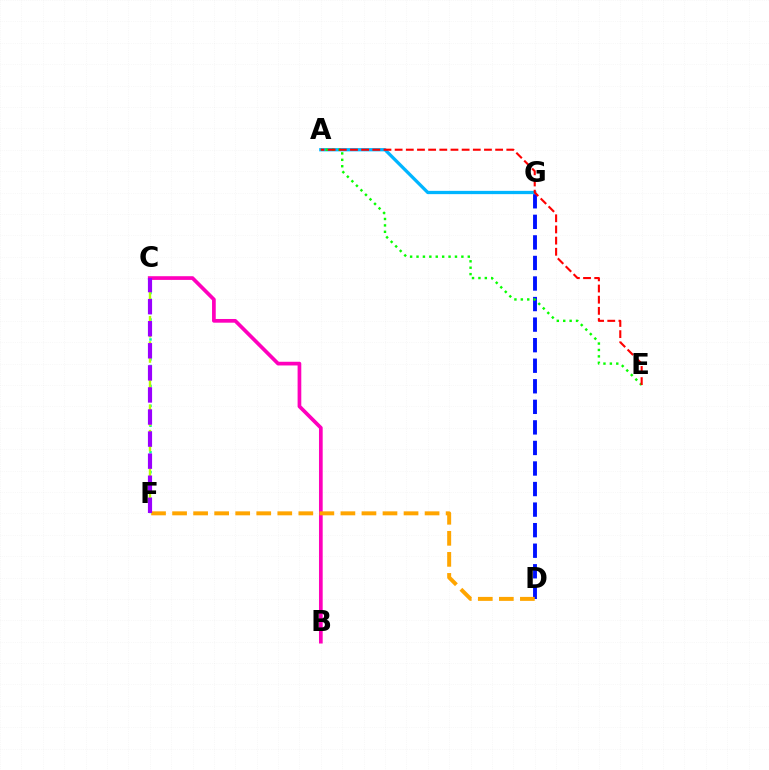{('D', 'G'): [{'color': '#0010ff', 'line_style': 'dashed', 'thickness': 2.79}], ('B', 'C'): [{'color': '#ff00bd', 'line_style': 'solid', 'thickness': 2.66}], ('A', 'G'): [{'color': '#00b5ff', 'line_style': 'solid', 'thickness': 2.36}], ('D', 'F'): [{'color': '#ffa500', 'line_style': 'dashed', 'thickness': 2.86}], ('C', 'F'): [{'color': '#00ff9d', 'line_style': 'dotted', 'thickness': 1.8}, {'color': '#b3ff00', 'line_style': 'dashed', 'thickness': 1.72}, {'color': '#9b00ff', 'line_style': 'dashed', 'thickness': 3.0}], ('A', 'E'): [{'color': '#08ff00', 'line_style': 'dotted', 'thickness': 1.74}, {'color': '#ff0000', 'line_style': 'dashed', 'thickness': 1.52}]}